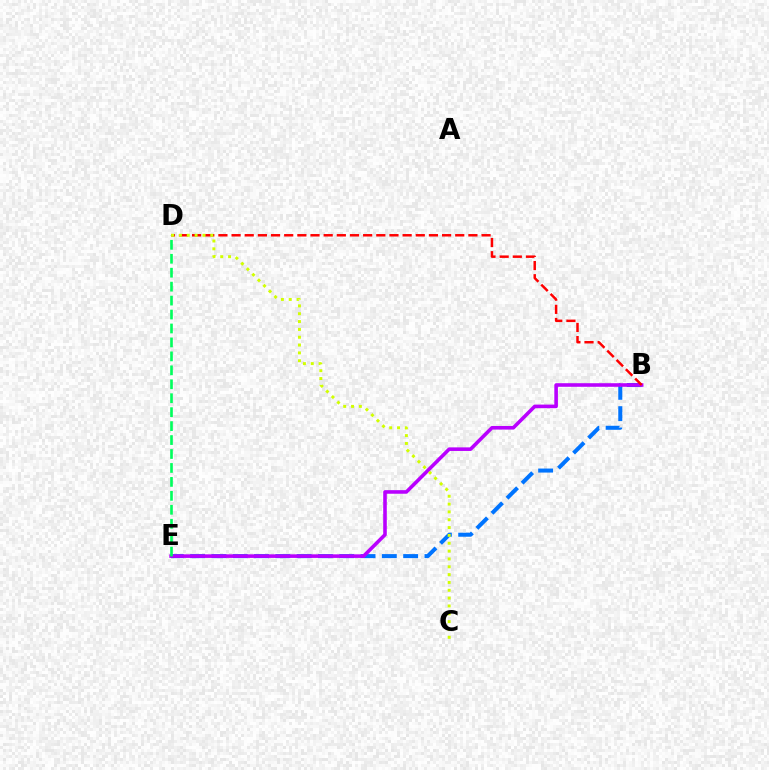{('B', 'E'): [{'color': '#0074ff', 'line_style': 'dashed', 'thickness': 2.89}, {'color': '#b900ff', 'line_style': 'solid', 'thickness': 2.58}], ('D', 'E'): [{'color': '#00ff5c', 'line_style': 'dashed', 'thickness': 1.89}], ('B', 'D'): [{'color': '#ff0000', 'line_style': 'dashed', 'thickness': 1.79}], ('C', 'D'): [{'color': '#d1ff00', 'line_style': 'dotted', 'thickness': 2.13}]}